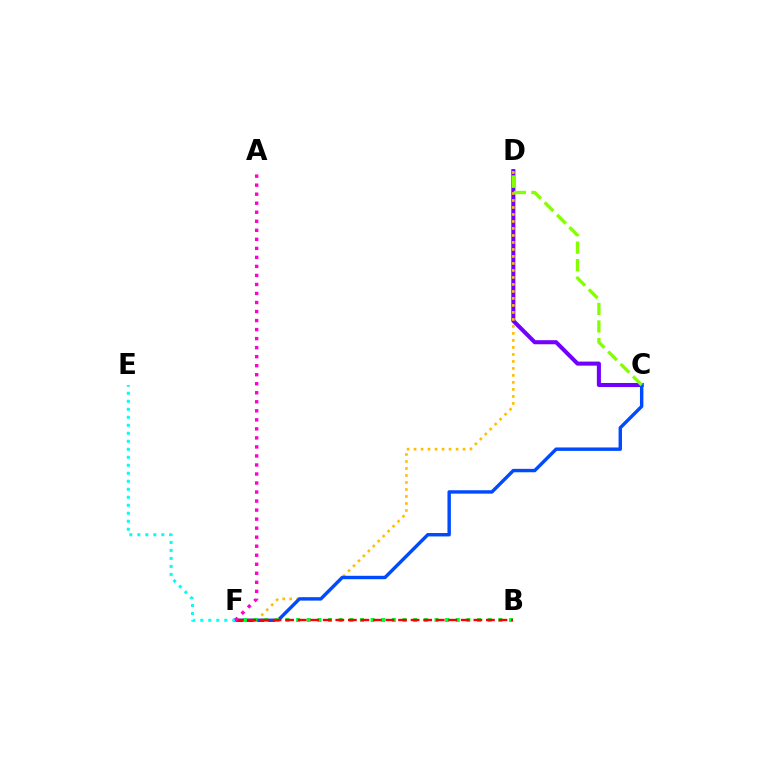{('C', 'D'): [{'color': '#7200ff', 'line_style': 'solid', 'thickness': 2.92}, {'color': '#84ff00', 'line_style': 'dashed', 'thickness': 2.38}], ('D', 'F'): [{'color': '#ffbd00', 'line_style': 'dotted', 'thickness': 1.9}], ('C', 'F'): [{'color': '#004bff', 'line_style': 'solid', 'thickness': 2.46}], ('B', 'F'): [{'color': '#00ff39', 'line_style': 'dotted', 'thickness': 2.89}, {'color': '#ff0000', 'line_style': 'dashed', 'thickness': 1.71}], ('E', 'F'): [{'color': '#00fff6', 'line_style': 'dotted', 'thickness': 2.17}], ('A', 'F'): [{'color': '#ff00cf', 'line_style': 'dotted', 'thickness': 2.45}]}